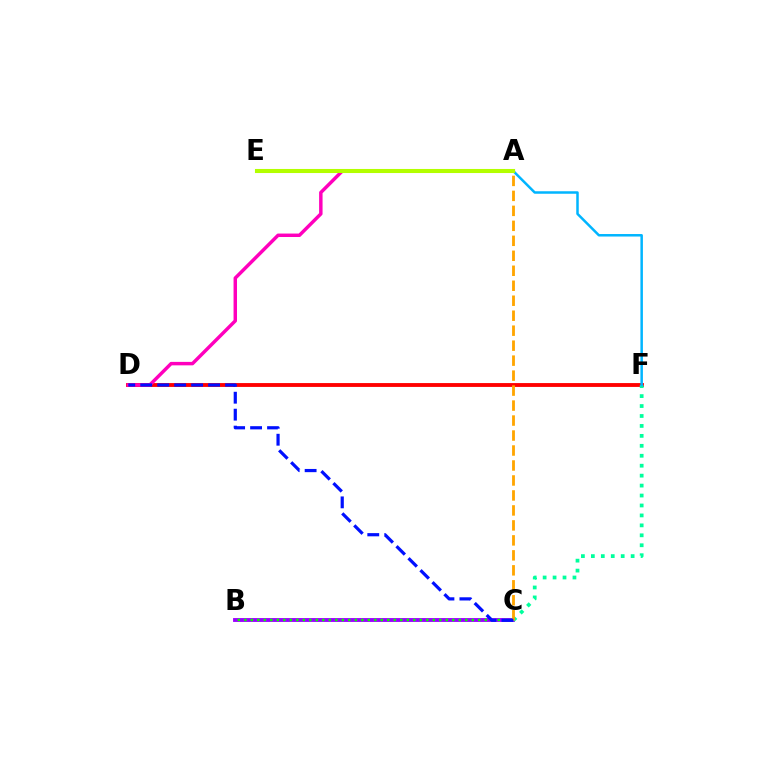{('D', 'F'): [{'color': '#ff0000', 'line_style': 'solid', 'thickness': 2.77}], ('A', 'D'): [{'color': '#ff00bd', 'line_style': 'solid', 'thickness': 2.49}], ('B', 'C'): [{'color': '#9b00ff', 'line_style': 'solid', 'thickness': 2.78}, {'color': '#08ff00', 'line_style': 'dotted', 'thickness': 1.77}], ('C', 'F'): [{'color': '#00ff9d', 'line_style': 'dotted', 'thickness': 2.7}], ('A', 'F'): [{'color': '#00b5ff', 'line_style': 'solid', 'thickness': 1.8}], ('A', 'E'): [{'color': '#b3ff00', 'line_style': 'solid', 'thickness': 2.93}], ('A', 'C'): [{'color': '#ffa500', 'line_style': 'dashed', 'thickness': 2.03}], ('C', 'D'): [{'color': '#0010ff', 'line_style': 'dashed', 'thickness': 2.3}]}